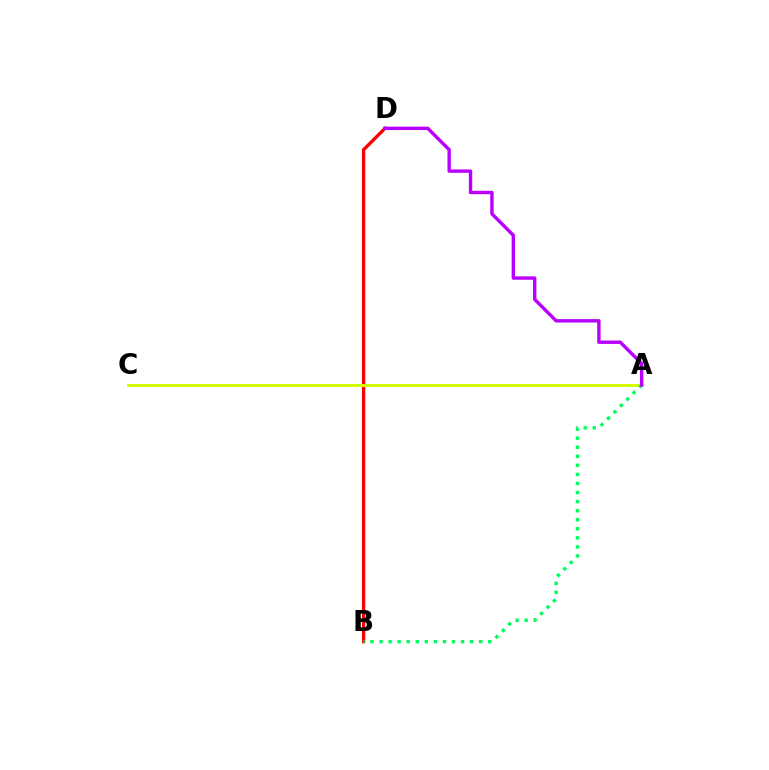{('B', 'D'): [{'color': '#0074ff', 'line_style': 'solid', 'thickness': 1.78}, {'color': '#ff0000', 'line_style': 'solid', 'thickness': 2.37}], ('A', 'C'): [{'color': '#d1ff00', 'line_style': 'solid', 'thickness': 2.09}], ('A', 'B'): [{'color': '#00ff5c', 'line_style': 'dotted', 'thickness': 2.46}], ('A', 'D'): [{'color': '#b900ff', 'line_style': 'solid', 'thickness': 2.44}]}